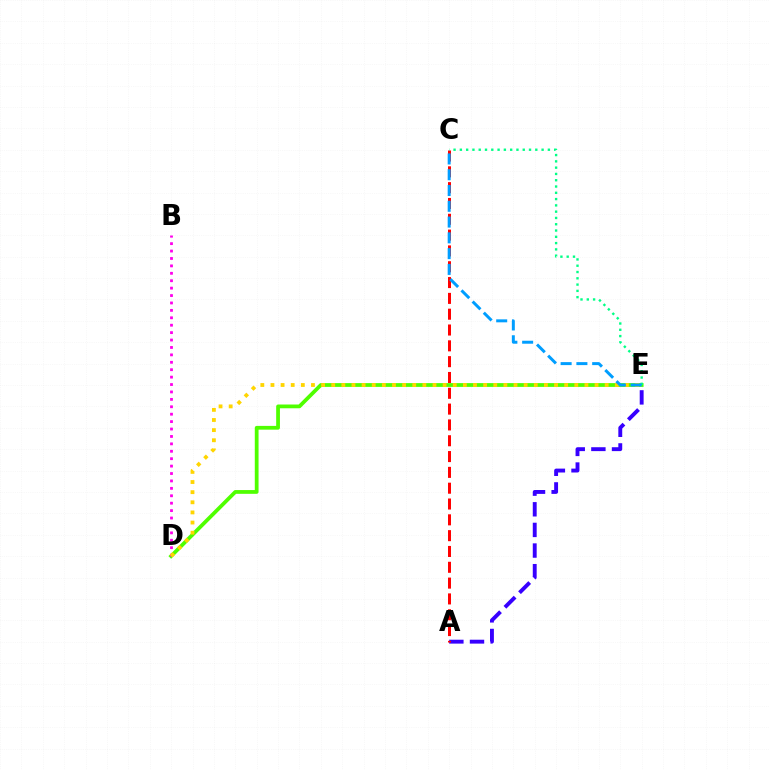{('D', 'E'): [{'color': '#4fff00', 'line_style': 'solid', 'thickness': 2.71}, {'color': '#ffd500', 'line_style': 'dotted', 'thickness': 2.75}], ('A', 'E'): [{'color': '#3700ff', 'line_style': 'dashed', 'thickness': 2.8}], ('B', 'D'): [{'color': '#ff00ed', 'line_style': 'dotted', 'thickness': 2.01}], ('A', 'C'): [{'color': '#ff0000', 'line_style': 'dashed', 'thickness': 2.15}], ('C', 'E'): [{'color': '#00ff86', 'line_style': 'dotted', 'thickness': 1.71}, {'color': '#009eff', 'line_style': 'dashed', 'thickness': 2.14}]}